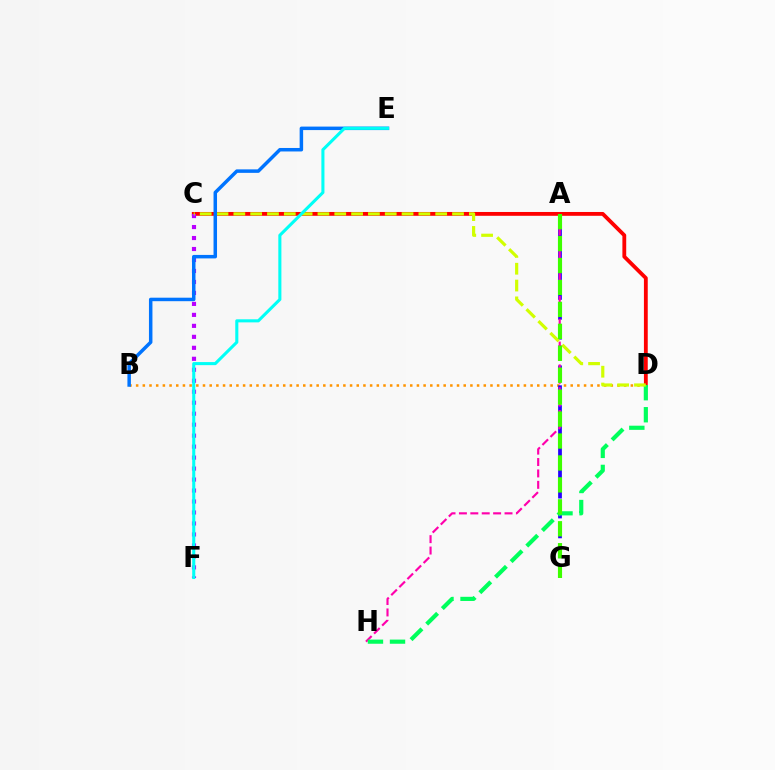{('B', 'D'): [{'color': '#ff9400', 'line_style': 'dotted', 'thickness': 1.82}], ('C', 'D'): [{'color': '#ff0000', 'line_style': 'solid', 'thickness': 2.75}, {'color': '#d1ff00', 'line_style': 'dashed', 'thickness': 2.29}], ('A', 'G'): [{'color': '#2500ff', 'line_style': 'dashed', 'thickness': 2.7}, {'color': '#3dff00', 'line_style': 'dashed', 'thickness': 2.98}], ('A', 'H'): [{'color': '#ff00ac', 'line_style': 'dashed', 'thickness': 1.55}], ('D', 'H'): [{'color': '#00ff5c', 'line_style': 'dashed', 'thickness': 2.99}], ('C', 'F'): [{'color': '#b900ff', 'line_style': 'dotted', 'thickness': 2.98}], ('B', 'E'): [{'color': '#0074ff', 'line_style': 'solid', 'thickness': 2.51}], ('E', 'F'): [{'color': '#00fff6', 'line_style': 'solid', 'thickness': 2.22}]}